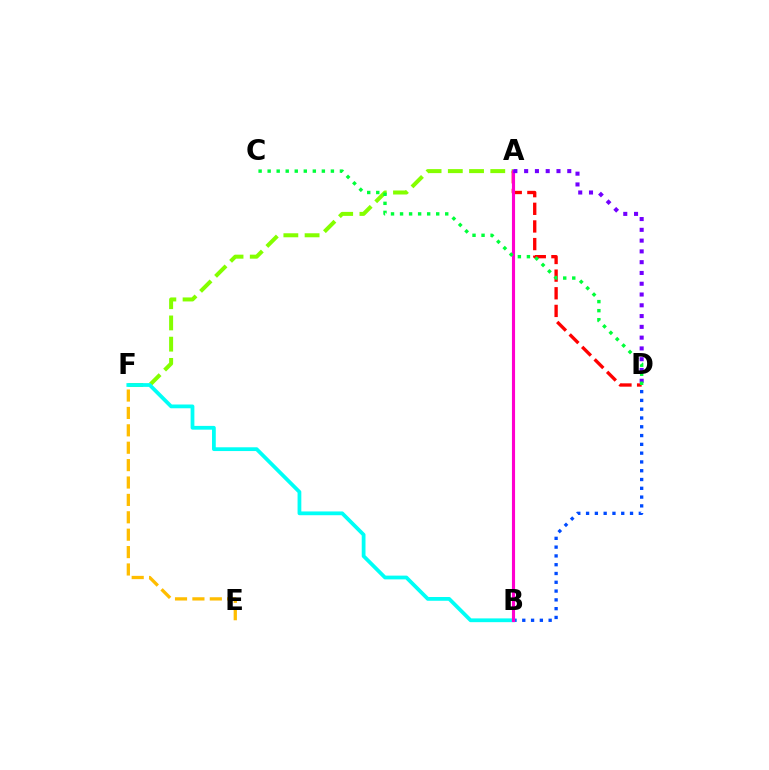{('E', 'F'): [{'color': '#ffbd00', 'line_style': 'dashed', 'thickness': 2.36}], ('B', 'D'): [{'color': '#004bff', 'line_style': 'dotted', 'thickness': 2.39}], ('A', 'F'): [{'color': '#84ff00', 'line_style': 'dashed', 'thickness': 2.88}], ('B', 'F'): [{'color': '#00fff6', 'line_style': 'solid', 'thickness': 2.71}], ('A', 'D'): [{'color': '#ff0000', 'line_style': 'dashed', 'thickness': 2.4}, {'color': '#7200ff', 'line_style': 'dotted', 'thickness': 2.93}], ('A', 'B'): [{'color': '#ff00cf', 'line_style': 'solid', 'thickness': 2.25}], ('C', 'D'): [{'color': '#00ff39', 'line_style': 'dotted', 'thickness': 2.46}]}